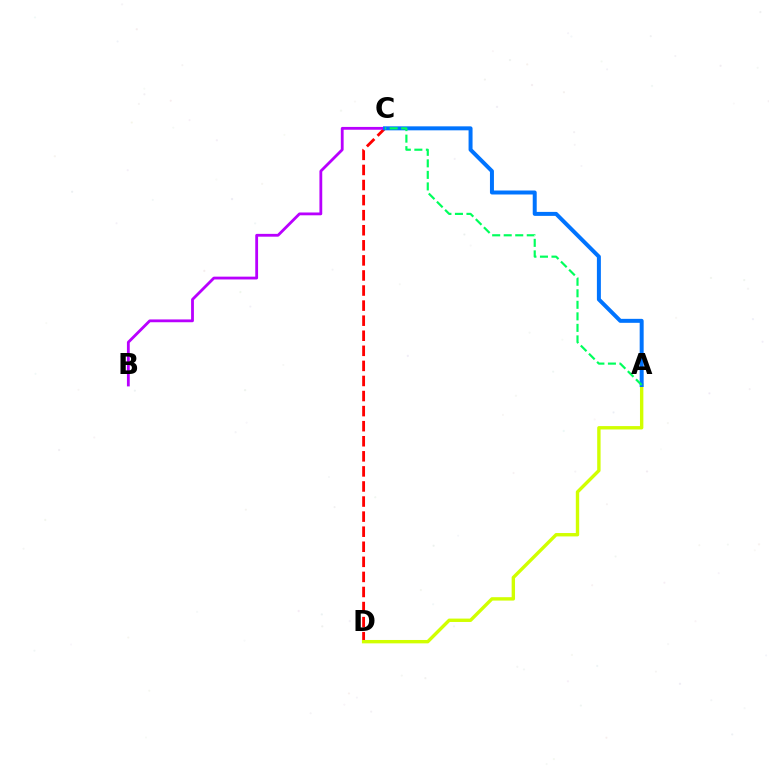{('C', 'D'): [{'color': '#ff0000', 'line_style': 'dashed', 'thickness': 2.05}], ('B', 'C'): [{'color': '#b900ff', 'line_style': 'solid', 'thickness': 2.02}], ('A', 'D'): [{'color': '#d1ff00', 'line_style': 'solid', 'thickness': 2.44}], ('A', 'C'): [{'color': '#0074ff', 'line_style': 'solid', 'thickness': 2.87}, {'color': '#00ff5c', 'line_style': 'dashed', 'thickness': 1.57}]}